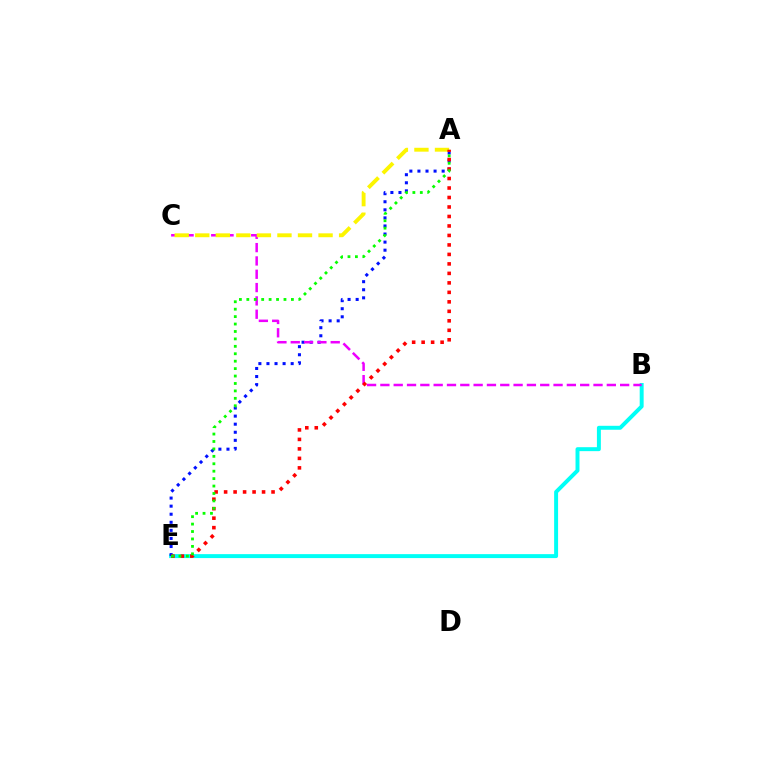{('B', 'E'): [{'color': '#00fff6', 'line_style': 'solid', 'thickness': 2.85}], ('A', 'E'): [{'color': '#0010ff', 'line_style': 'dotted', 'thickness': 2.19}, {'color': '#ff0000', 'line_style': 'dotted', 'thickness': 2.58}, {'color': '#08ff00', 'line_style': 'dotted', 'thickness': 2.02}], ('B', 'C'): [{'color': '#ee00ff', 'line_style': 'dashed', 'thickness': 1.81}], ('A', 'C'): [{'color': '#fcf500', 'line_style': 'dashed', 'thickness': 2.79}]}